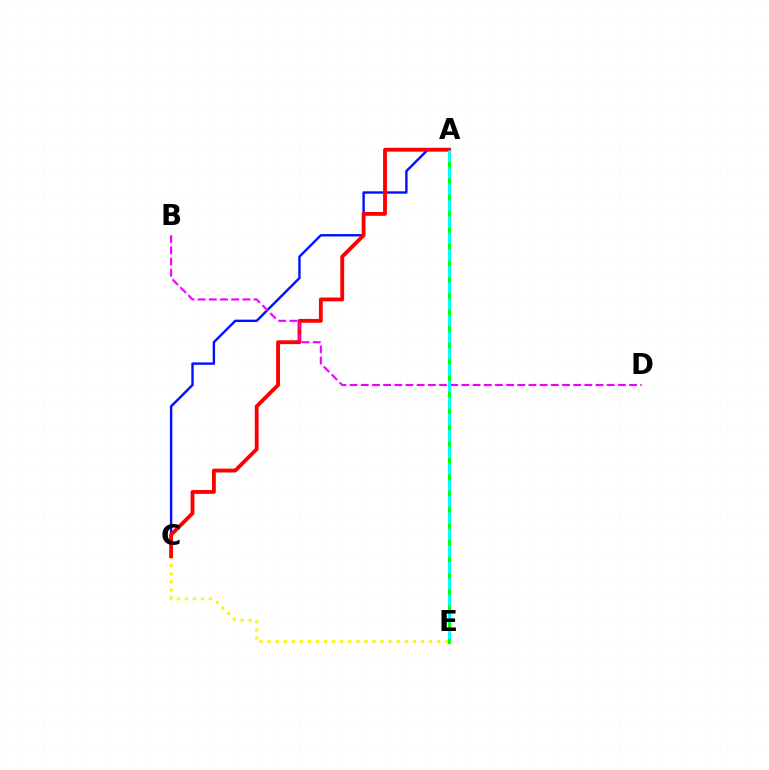{('A', 'C'): [{'color': '#0010ff', 'line_style': 'solid', 'thickness': 1.72}, {'color': '#ff0000', 'line_style': 'solid', 'thickness': 2.76}], ('C', 'E'): [{'color': '#fcf500', 'line_style': 'dotted', 'thickness': 2.19}], ('A', 'E'): [{'color': '#08ff00', 'line_style': 'solid', 'thickness': 2.13}, {'color': '#00fff6', 'line_style': 'dashed', 'thickness': 2.23}], ('B', 'D'): [{'color': '#ee00ff', 'line_style': 'dashed', 'thickness': 1.52}]}